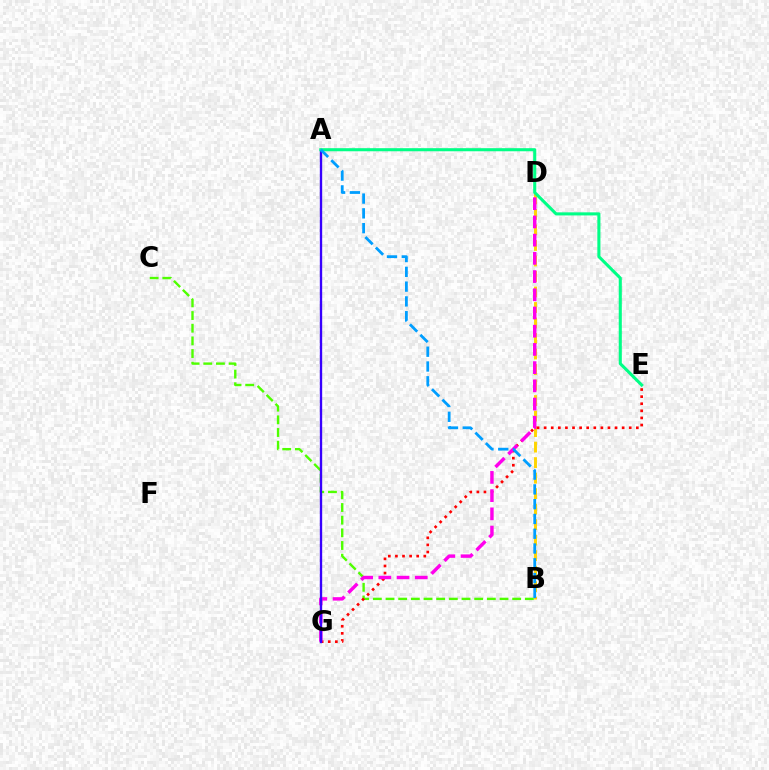{('B', 'C'): [{'color': '#4fff00', 'line_style': 'dashed', 'thickness': 1.72}], ('B', 'D'): [{'color': '#ffd500', 'line_style': 'dashed', 'thickness': 2.11}], ('E', 'G'): [{'color': '#ff0000', 'line_style': 'dotted', 'thickness': 1.93}], ('D', 'G'): [{'color': '#ff00ed', 'line_style': 'dashed', 'thickness': 2.47}], ('A', 'G'): [{'color': '#3700ff', 'line_style': 'solid', 'thickness': 1.69}], ('A', 'E'): [{'color': '#00ff86', 'line_style': 'solid', 'thickness': 2.22}], ('A', 'B'): [{'color': '#009eff', 'line_style': 'dashed', 'thickness': 2.01}]}